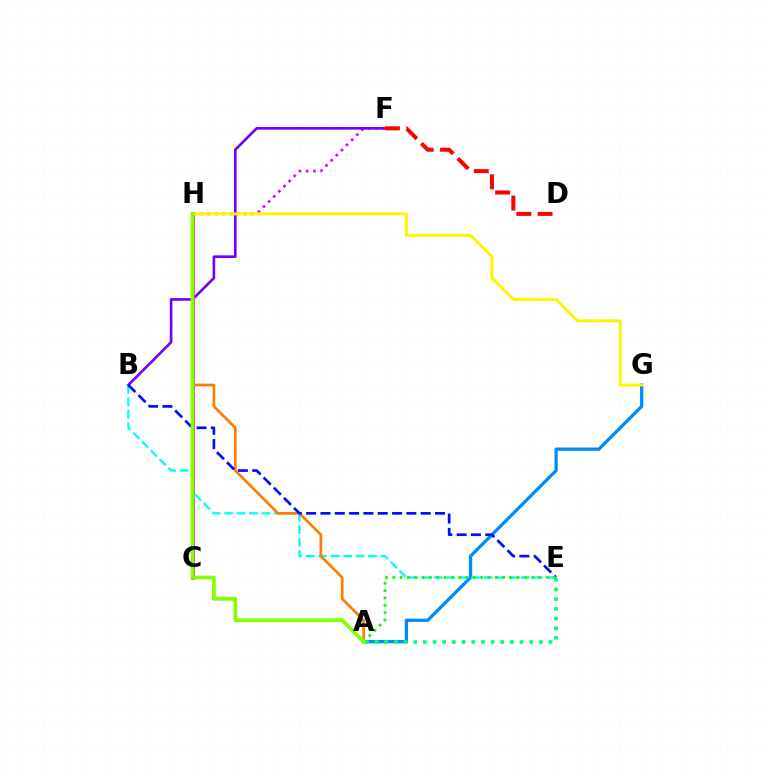{('F', 'H'): [{'color': '#ee00ff', 'line_style': 'dotted', 'thickness': 1.97}], ('B', 'F'): [{'color': '#7200ff', 'line_style': 'solid', 'thickness': 1.9}], ('A', 'G'): [{'color': '#008cff', 'line_style': 'solid', 'thickness': 2.36}], ('C', 'H'): [{'color': '#ff0094', 'line_style': 'solid', 'thickness': 2.63}], ('G', 'H'): [{'color': '#fcf500', 'line_style': 'solid', 'thickness': 2.14}], ('B', 'E'): [{'color': '#00fff6', 'line_style': 'dashed', 'thickness': 1.69}, {'color': '#0010ff', 'line_style': 'dashed', 'thickness': 1.95}], ('A', 'H'): [{'color': '#ff7c00', 'line_style': 'solid', 'thickness': 1.93}, {'color': '#84ff00', 'line_style': 'solid', 'thickness': 2.68}], ('A', 'E'): [{'color': '#00ff74', 'line_style': 'dotted', 'thickness': 2.63}, {'color': '#08ff00', 'line_style': 'dotted', 'thickness': 1.99}], ('D', 'F'): [{'color': '#ff0000', 'line_style': 'dashed', 'thickness': 2.9}]}